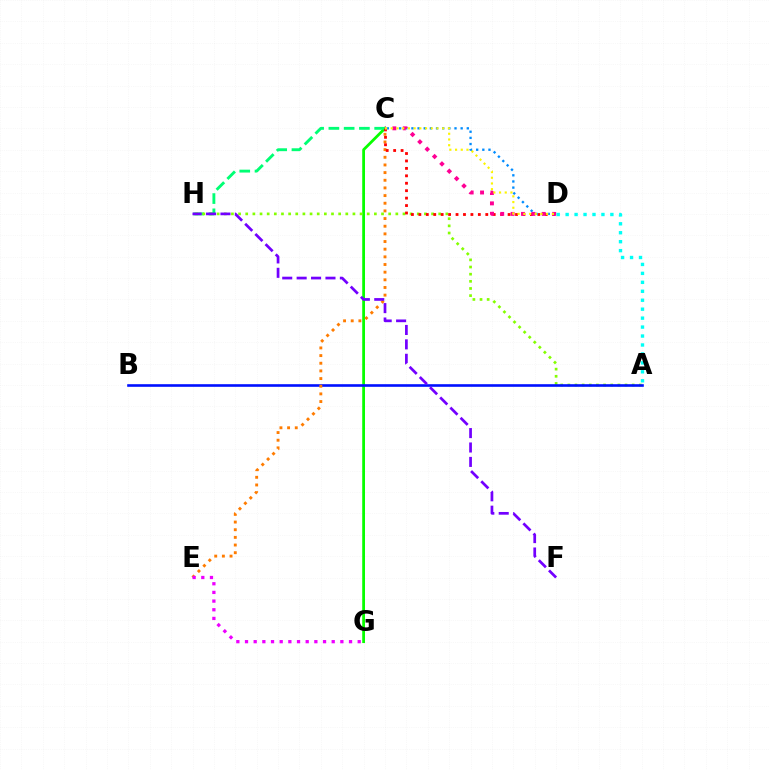{('C', 'G'): [{'color': '#08ff00', 'line_style': 'solid', 'thickness': 2.0}], ('C', 'H'): [{'color': '#00ff74', 'line_style': 'dashed', 'thickness': 2.07}], ('A', 'H'): [{'color': '#84ff00', 'line_style': 'dotted', 'thickness': 1.94}], ('A', 'B'): [{'color': '#0010ff', 'line_style': 'solid', 'thickness': 1.88}], ('C', 'E'): [{'color': '#ff7c00', 'line_style': 'dotted', 'thickness': 2.08}], ('C', 'D'): [{'color': '#ff0000', 'line_style': 'dotted', 'thickness': 2.02}, {'color': '#008cff', 'line_style': 'dotted', 'thickness': 1.67}, {'color': '#ff0094', 'line_style': 'dotted', 'thickness': 2.82}, {'color': '#fcf500', 'line_style': 'dotted', 'thickness': 1.55}], ('E', 'G'): [{'color': '#ee00ff', 'line_style': 'dotted', 'thickness': 2.36}], ('F', 'H'): [{'color': '#7200ff', 'line_style': 'dashed', 'thickness': 1.96}], ('A', 'D'): [{'color': '#00fff6', 'line_style': 'dotted', 'thickness': 2.43}]}